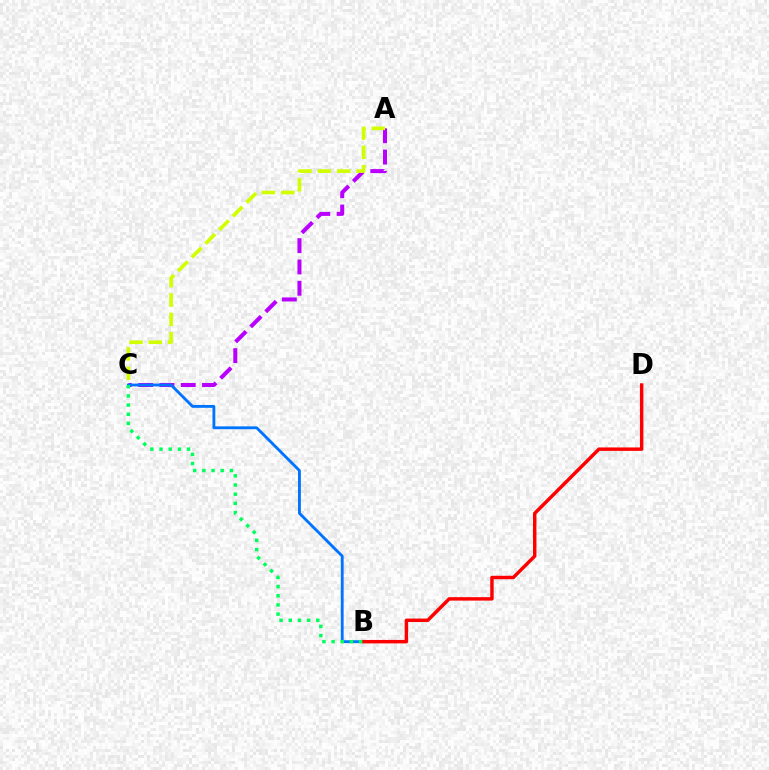{('A', 'C'): [{'color': '#b900ff', 'line_style': 'dashed', 'thickness': 2.89}, {'color': '#d1ff00', 'line_style': 'dashed', 'thickness': 2.63}], ('B', 'C'): [{'color': '#0074ff', 'line_style': 'solid', 'thickness': 2.05}, {'color': '#00ff5c', 'line_style': 'dotted', 'thickness': 2.49}], ('B', 'D'): [{'color': '#ff0000', 'line_style': 'solid', 'thickness': 2.48}]}